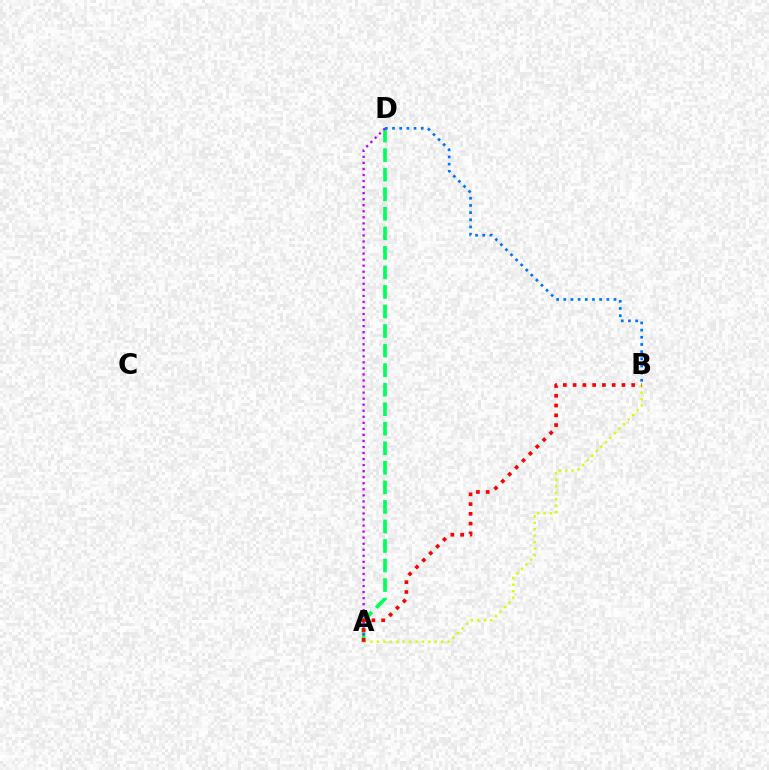{('A', 'B'): [{'color': '#d1ff00', 'line_style': 'dotted', 'thickness': 1.75}, {'color': '#ff0000', 'line_style': 'dotted', 'thickness': 2.65}], ('A', 'D'): [{'color': '#00ff5c', 'line_style': 'dashed', 'thickness': 2.65}, {'color': '#b900ff', 'line_style': 'dotted', 'thickness': 1.64}], ('B', 'D'): [{'color': '#0074ff', 'line_style': 'dotted', 'thickness': 1.95}]}